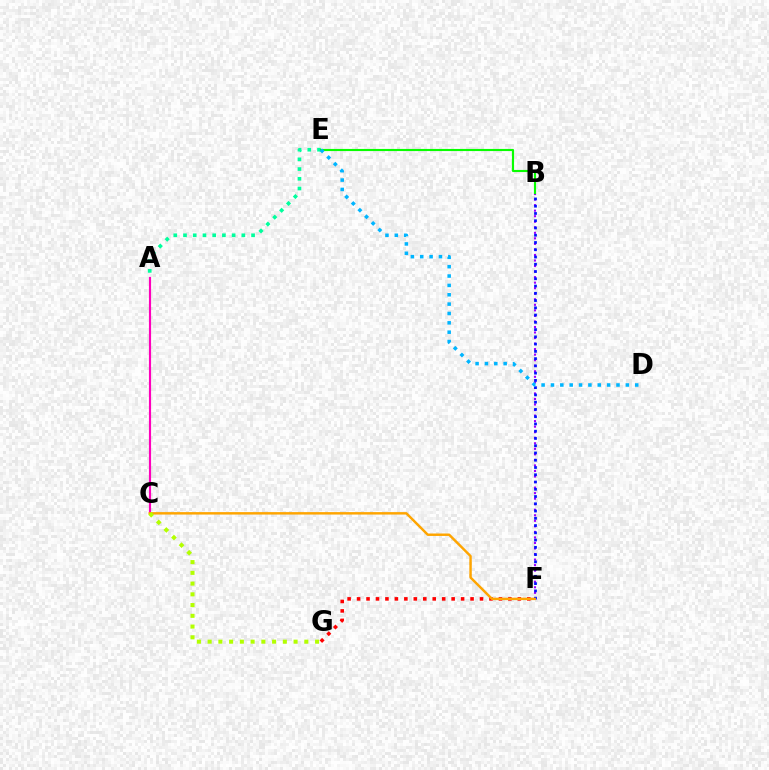{('A', 'E'): [{'color': '#00ff9d', 'line_style': 'dotted', 'thickness': 2.64}], ('F', 'G'): [{'color': '#ff0000', 'line_style': 'dotted', 'thickness': 2.57}], ('A', 'C'): [{'color': '#ff00bd', 'line_style': 'solid', 'thickness': 1.56}], ('B', 'F'): [{'color': '#9b00ff', 'line_style': 'dotted', 'thickness': 1.5}, {'color': '#0010ff', 'line_style': 'dotted', 'thickness': 1.97}], ('B', 'E'): [{'color': '#08ff00', 'line_style': 'solid', 'thickness': 1.54}], ('D', 'E'): [{'color': '#00b5ff', 'line_style': 'dotted', 'thickness': 2.54}], ('C', 'F'): [{'color': '#ffa500', 'line_style': 'solid', 'thickness': 1.76}], ('C', 'G'): [{'color': '#b3ff00', 'line_style': 'dotted', 'thickness': 2.92}]}